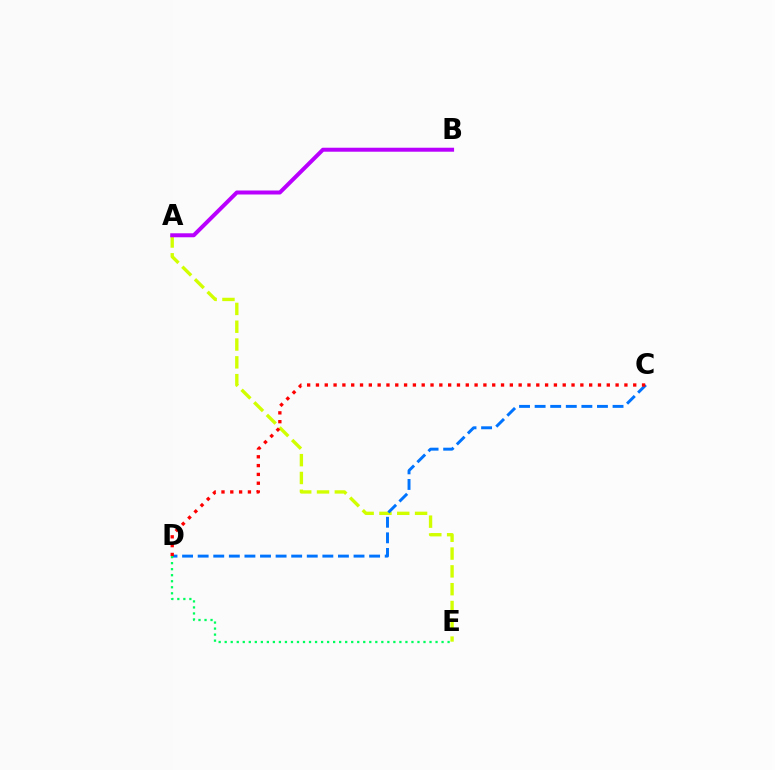{('A', 'E'): [{'color': '#d1ff00', 'line_style': 'dashed', 'thickness': 2.42}], ('A', 'B'): [{'color': '#b900ff', 'line_style': 'solid', 'thickness': 2.87}], ('C', 'D'): [{'color': '#0074ff', 'line_style': 'dashed', 'thickness': 2.12}, {'color': '#ff0000', 'line_style': 'dotted', 'thickness': 2.39}], ('D', 'E'): [{'color': '#00ff5c', 'line_style': 'dotted', 'thickness': 1.64}]}